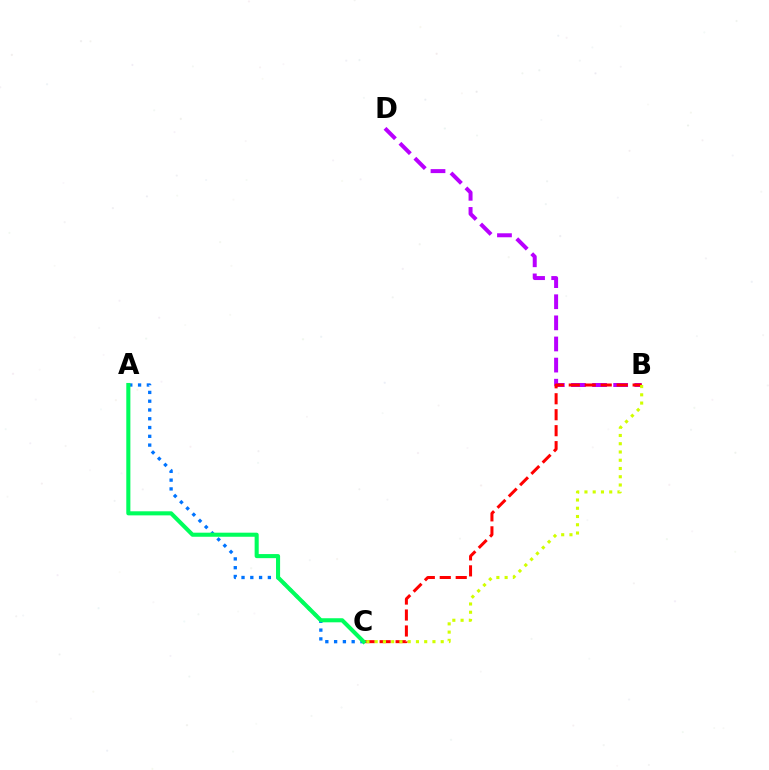{('B', 'D'): [{'color': '#b900ff', 'line_style': 'dashed', 'thickness': 2.87}], ('B', 'C'): [{'color': '#ff0000', 'line_style': 'dashed', 'thickness': 2.17}, {'color': '#d1ff00', 'line_style': 'dotted', 'thickness': 2.24}], ('A', 'C'): [{'color': '#0074ff', 'line_style': 'dotted', 'thickness': 2.39}, {'color': '#00ff5c', 'line_style': 'solid', 'thickness': 2.94}]}